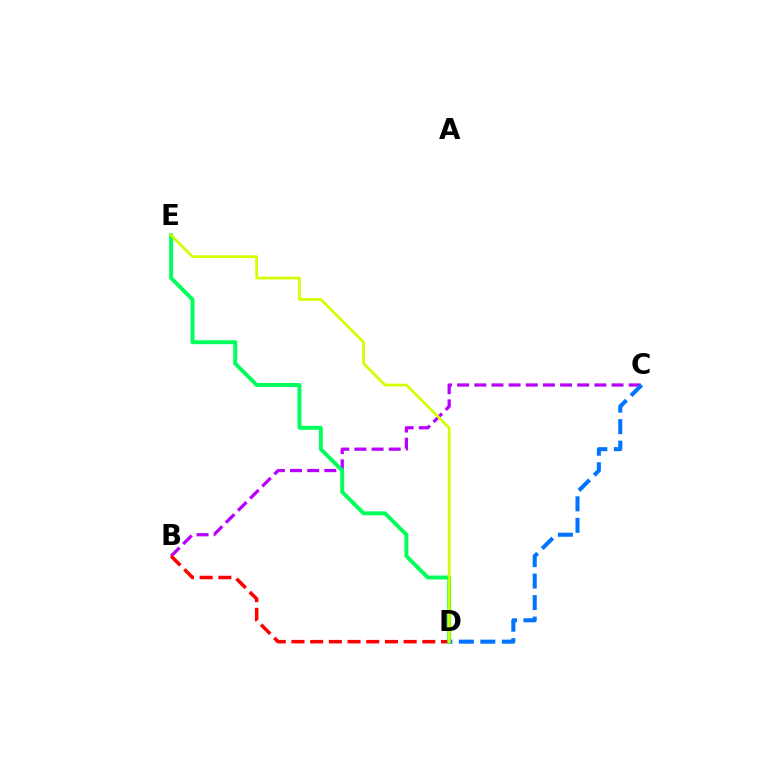{('B', 'C'): [{'color': '#b900ff', 'line_style': 'dashed', 'thickness': 2.33}], ('C', 'D'): [{'color': '#0074ff', 'line_style': 'dashed', 'thickness': 2.92}], ('B', 'D'): [{'color': '#ff0000', 'line_style': 'dashed', 'thickness': 2.54}], ('D', 'E'): [{'color': '#00ff5c', 'line_style': 'solid', 'thickness': 2.83}, {'color': '#d1ff00', 'line_style': 'solid', 'thickness': 1.98}]}